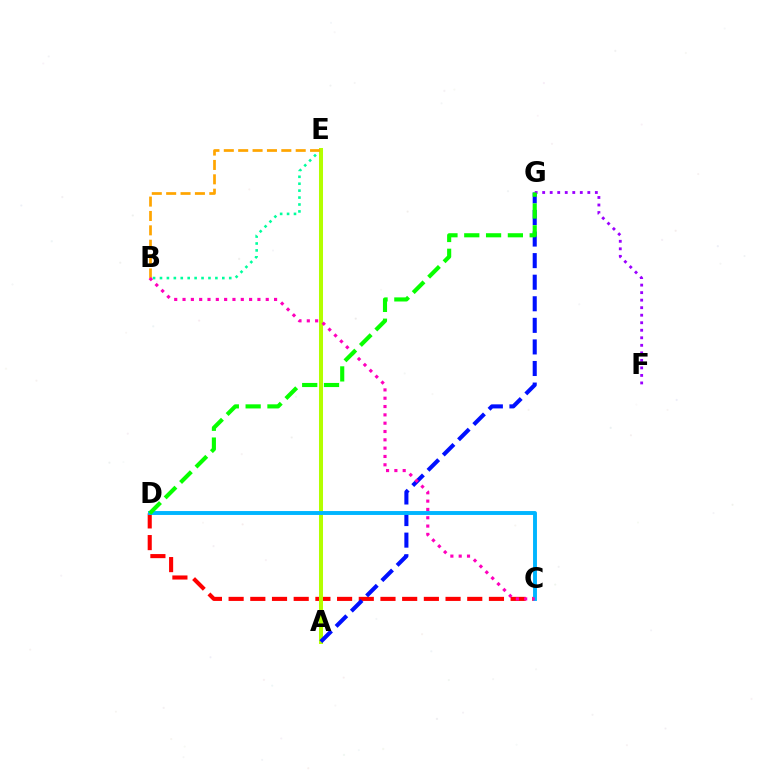{('C', 'D'): [{'color': '#ff0000', 'line_style': 'dashed', 'thickness': 2.95}, {'color': '#00b5ff', 'line_style': 'solid', 'thickness': 2.81}], ('B', 'E'): [{'color': '#00ff9d', 'line_style': 'dotted', 'thickness': 1.88}, {'color': '#ffa500', 'line_style': 'dashed', 'thickness': 1.95}], ('A', 'E'): [{'color': '#b3ff00', 'line_style': 'solid', 'thickness': 2.9}], ('A', 'G'): [{'color': '#0010ff', 'line_style': 'dashed', 'thickness': 2.93}], ('F', 'G'): [{'color': '#9b00ff', 'line_style': 'dotted', 'thickness': 2.04}], ('B', 'C'): [{'color': '#ff00bd', 'line_style': 'dotted', 'thickness': 2.26}], ('D', 'G'): [{'color': '#08ff00', 'line_style': 'dashed', 'thickness': 2.96}]}